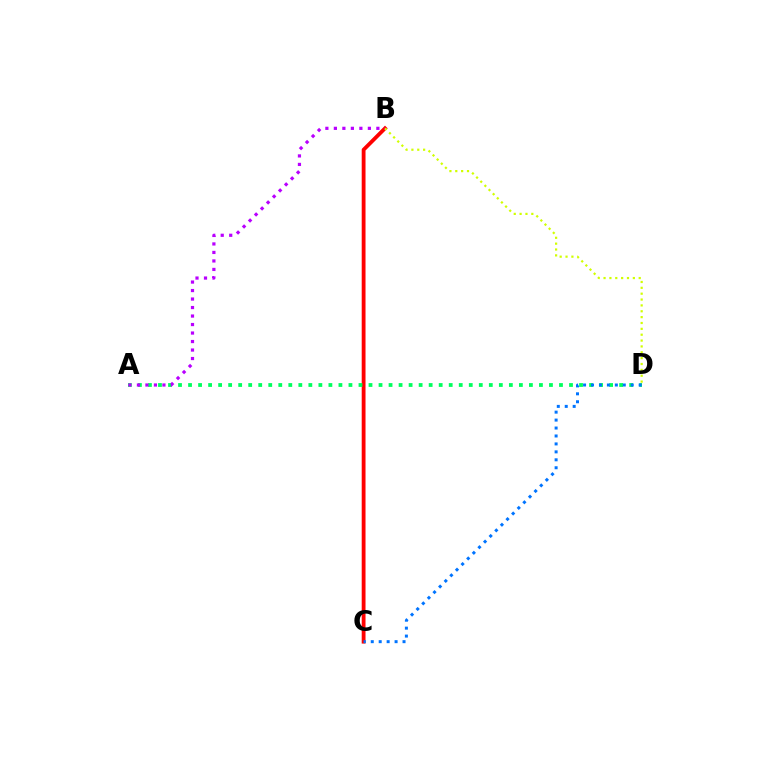{('B', 'C'): [{'color': '#ff0000', 'line_style': 'solid', 'thickness': 2.75}], ('A', 'D'): [{'color': '#00ff5c', 'line_style': 'dotted', 'thickness': 2.72}], ('B', 'D'): [{'color': '#d1ff00', 'line_style': 'dotted', 'thickness': 1.59}], ('A', 'B'): [{'color': '#b900ff', 'line_style': 'dotted', 'thickness': 2.31}], ('C', 'D'): [{'color': '#0074ff', 'line_style': 'dotted', 'thickness': 2.16}]}